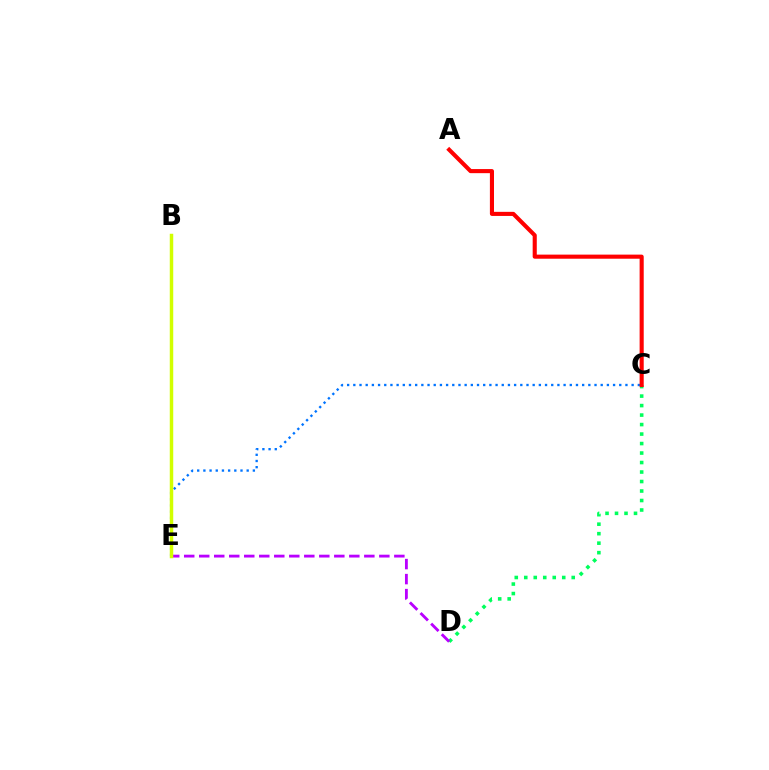{('C', 'D'): [{'color': '#00ff5c', 'line_style': 'dotted', 'thickness': 2.58}], ('C', 'E'): [{'color': '#0074ff', 'line_style': 'dotted', 'thickness': 1.68}], ('D', 'E'): [{'color': '#b900ff', 'line_style': 'dashed', 'thickness': 2.04}], ('A', 'C'): [{'color': '#ff0000', 'line_style': 'solid', 'thickness': 2.95}], ('B', 'E'): [{'color': '#d1ff00', 'line_style': 'solid', 'thickness': 2.5}]}